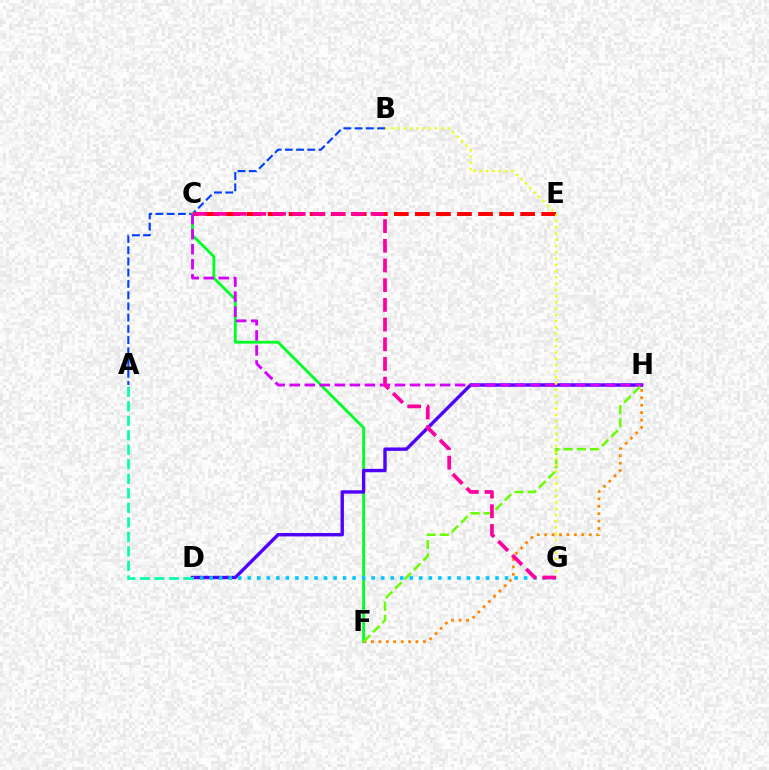{('A', 'B'): [{'color': '#003fff', 'line_style': 'dashed', 'thickness': 1.53}], ('C', 'F'): [{'color': '#00ff27', 'line_style': 'solid', 'thickness': 2.04}], ('F', 'H'): [{'color': '#ff8800', 'line_style': 'dotted', 'thickness': 2.02}, {'color': '#66ff00', 'line_style': 'dashed', 'thickness': 1.8}], ('C', 'E'): [{'color': '#ff0000', 'line_style': 'dashed', 'thickness': 2.86}], ('D', 'H'): [{'color': '#4f00ff', 'line_style': 'solid', 'thickness': 2.44}], ('A', 'D'): [{'color': '#00ffaf', 'line_style': 'dashed', 'thickness': 1.97}], ('C', 'H'): [{'color': '#d600ff', 'line_style': 'dashed', 'thickness': 2.04}], ('B', 'G'): [{'color': '#eeff00', 'line_style': 'dotted', 'thickness': 1.7}], ('D', 'G'): [{'color': '#00c7ff', 'line_style': 'dotted', 'thickness': 2.59}], ('C', 'G'): [{'color': '#ff00a0', 'line_style': 'dashed', 'thickness': 2.68}]}